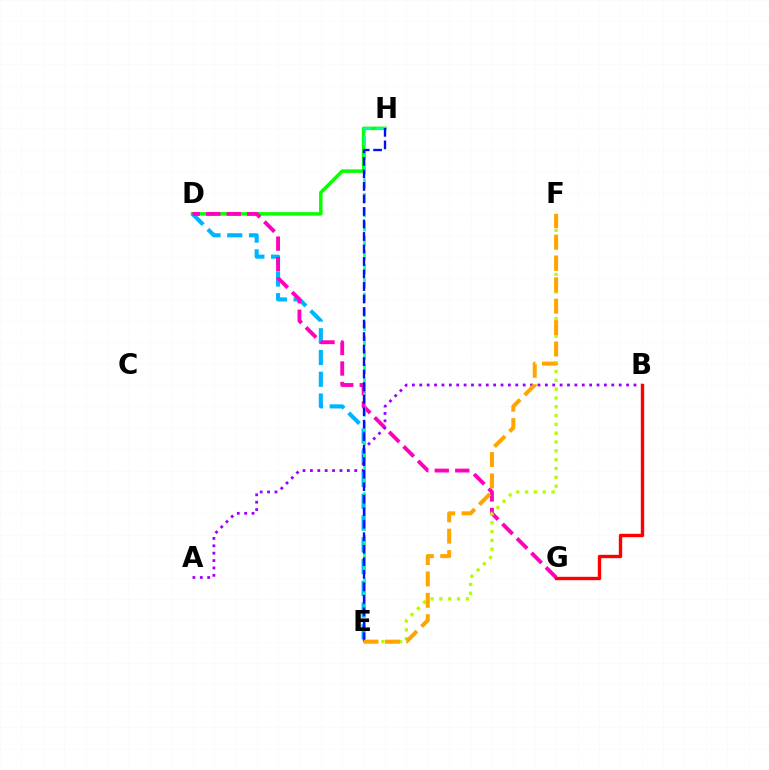{('D', 'H'): [{'color': '#08ff00', 'line_style': 'solid', 'thickness': 2.52}], ('D', 'E'): [{'color': '#00b5ff', 'line_style': 'dashed', 'thickness': 2.96}], ('D', 'G'): [{'color': '#ff00bd', 'line_style': 'dashed', 'thickness': 2.79}], ('A', 'B'): [{'color': '#9b00ff', 'line_style': 'dotted', 'thickness': 2.01}], ('E', 'H'): [{'color': '#00ff9d', 'line_style': 'dashed', 'thickness': 1.94}, {'color': '#0010ff', 'line_style': 'dashed', 'thickness': 1.7}], ('B', 'G'): [{'color': '#ff0000', 'line_style': 'solid', 'thickness': 2.43}], ('E', 'F'): [{'color': '#b3ff00', 'line_style': 'dotted', 'thickness': 2.4}, {'color': '#ffa500', 'line_style': 'dashed', 'thickness': 2.9}]}